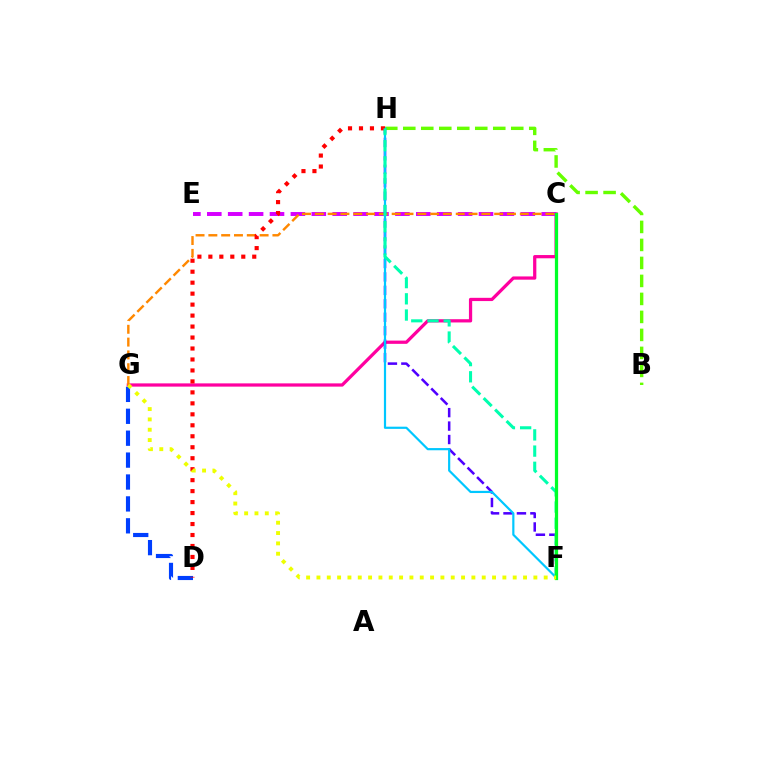{('C', 'G'): [{'color': '#ff00a0', 'line_style': 'solid', 'thickness': 2.34}, {'color': '#ff8800', 'line_style': 'dashed', 'thickness': 1.74}], ('C', 'E'): [{'color': '#d600ff', 'line_style': 'dashed', 'thickness': 2.84}], ('B', 'H'): [{'color': '#66ff00', 'line_style': 'dashed', 'thickness': 2.44}], ('F', 'H'): [{'color': '#4f00ff', 'line_style': 'dashed', 'thickness': 1.83}, {'color': '#00c7ff', 'line_style': 'solid', 'thickness': 1.58}, {'color': '#00ffaf', 'line_style': 'dashed', 'thickness': 2.2}], ('D', 'G'): [{'color': '#003fff', 'line_style': 'dashed', 'thickness': 2.98}], ('D', 'H'): [{'color': '#ff0000', 'line_style': 'dotted', 'thickness': 2.98}], ('C', 'F'): [{'color': '#00ff27', 'line_style': 'solid', 'thickness': 2.33}], ('F', 'G'): [{'color': '#eeff00', 'line_style': 'dotted', 'thickness': 2.81}]}